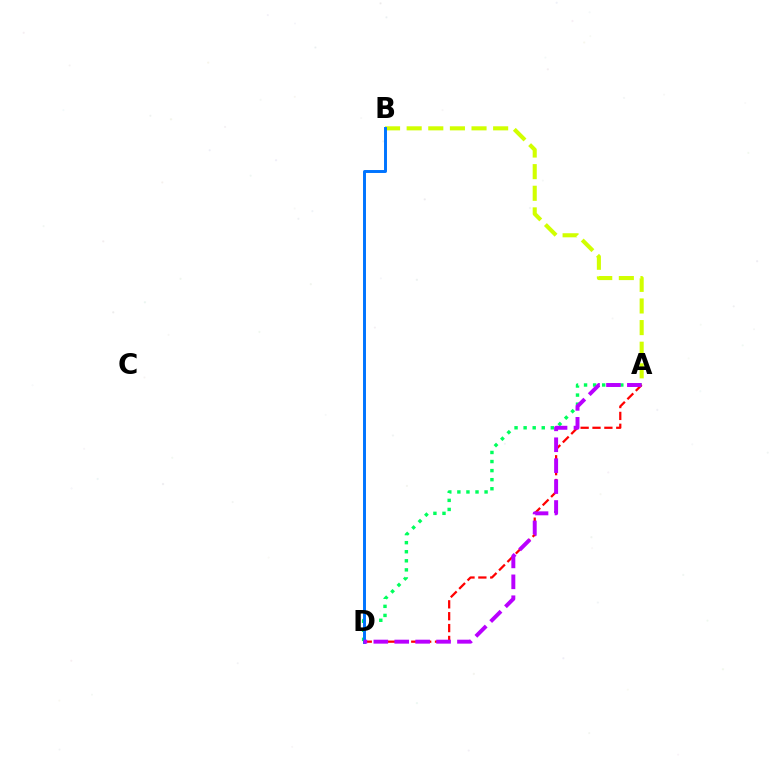{('A', 'D'): [{'color': '#00ff5c', 'line_style': 'dotted', 'thickness': 2.46}, {'color': '#ff0000', 'line_style': 'dashed', 'thickness': 1.61}, {'color': '#b900ff', 'line_style': 'dashed', 'thickness': 2.84}], ('A', 'B'): [{'color': '#d1ff00', 'line_style': 'dashed', 'thickness': 2.94}], ('B', 'D'): [{'color': '#0074ff', 'line_style': 'solid', 'thickness': 2.12}]}